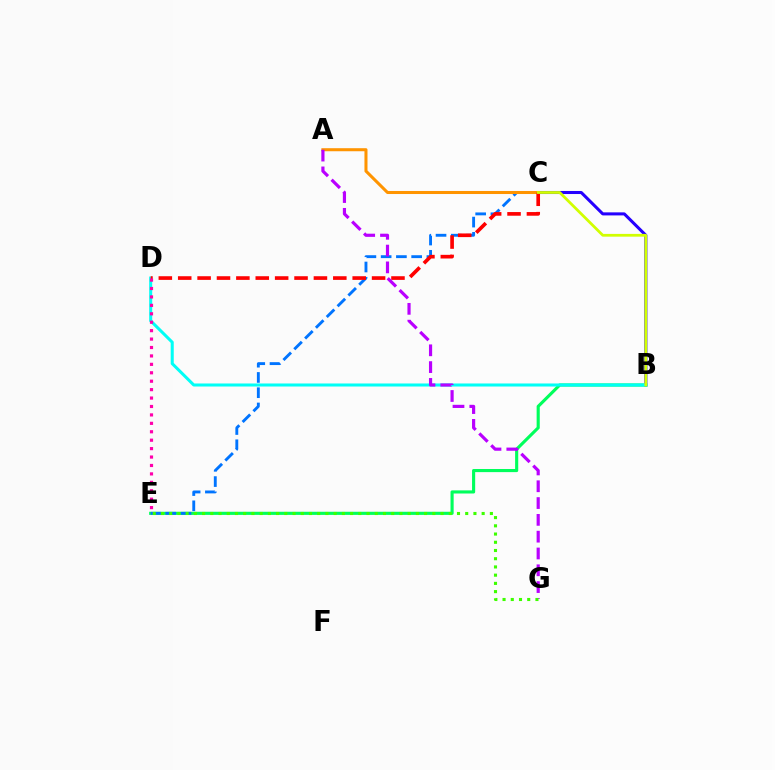{('B', 'C'): [{'color': '#2500ff', 'line_style': 'solid', 'thickness': 2.2}, {'color': '#d1ff00', 'line_style': 'solid', 'thickness': 1.99}], ('B', 'E'): [{'color': '#00ff5c', 'line_style': 'solid', 'thickness': 2.25}], ('B', 'D'): [{'color': '#00fff6', 'line_style': 'solid', 'thickness': 2.19}], ('C', 'E'): [{'color': '#0074ff', 'line_style': 'dashed', 'thickness': 2.07}], ('A', 'C'): [{'color': '#ff9400', 'line_style': 'solid', 'thickness': 2.19}], ('C', 'D'): [{'color': '#ff0000', 'line_style': 'dashed', 'thickness': 2.63}], ('A', 'G'): [{'color': '#b900ff', 'line_style': 'dashed', 'thickness': 2.28}], ('E', 'G'): [{'color': '#3dff00', 'line_style': 'dotted', 'thickness': 2.23}], ('D', 'E'): [{'color': '#ff00ac', 'line_style': 'dotted', 'thickness': 2.29}]}